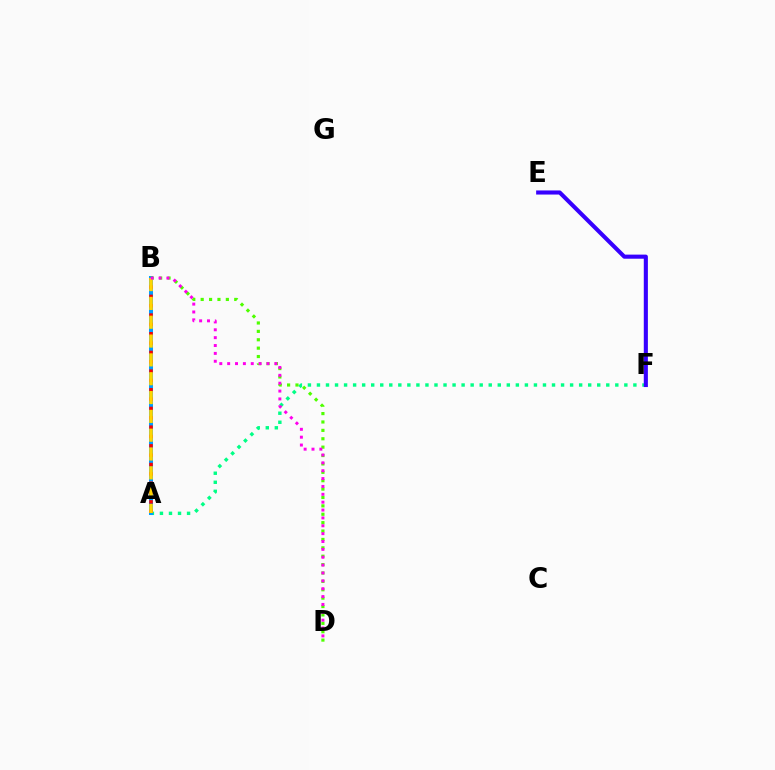{('A', 'F'): [{'color': '#00ff86', 'line_style': 'dotted', 'thickness': 2.46}], ('A', 'B'): [{'color': '#009eff', 'line_style': 'solid', 'thickness': 2.88}, {'color': '#ff0000', 'line_style': 'dotted', 'thickness': 2.54}, {'color': '#ffd500', 'line_style': 'dashed', 'thickness': 2.56}], ('B', 'D'): [{'color': '#4fff00', 'line_style': 'dotted', 'thickness': 2.28}, {'color': '#ff00ed', 'line_style': 'dotted', 'thickness': 2.14}], ('E', 'F'): [{'color': '#3700ff', 'line_style': 'solid', 'thickness': 2.95}]}